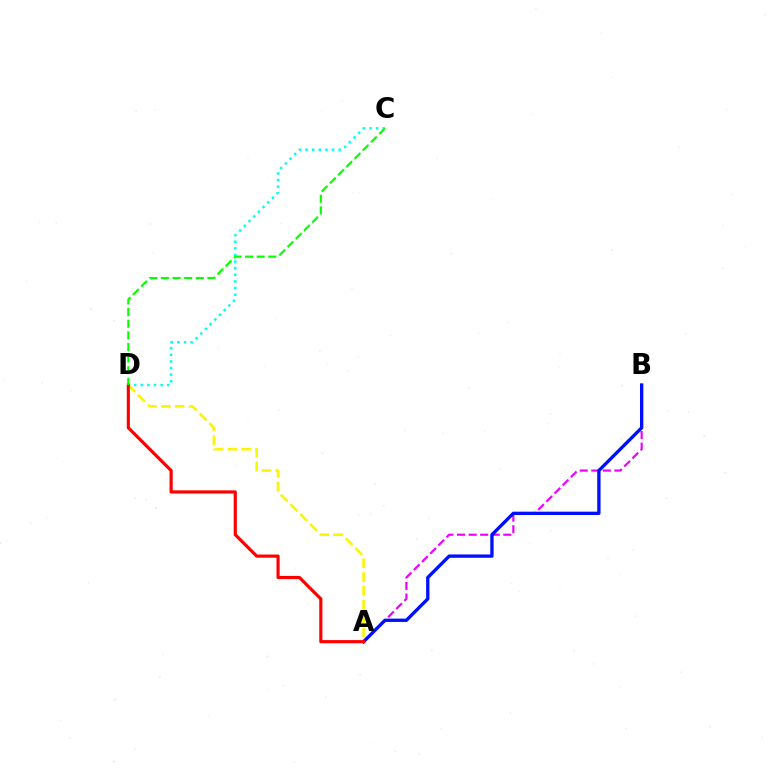{('C', 'D'): [{'color': '#00fff6', 'line_style': 'dotted', 'thickness': 1.8}, {'color': '#08ff00', 'line_style': 'dashed', 'thickness': 1.58}], ('A', 'B'): [{'color': '#ee00ff', 'line_style': 'dashed', 'thickness': 1.57}, {'color': '#0010ff', 'line_style': 'solid', 'thickness': 2.39}], ('A', 'D'): [{'color': '#fcf500', 'line_style': 'dashed', 'thickness': 1.88}, {'color': '#ff0000', 'line_style': 'solid', 'thickness': 2.28}]}